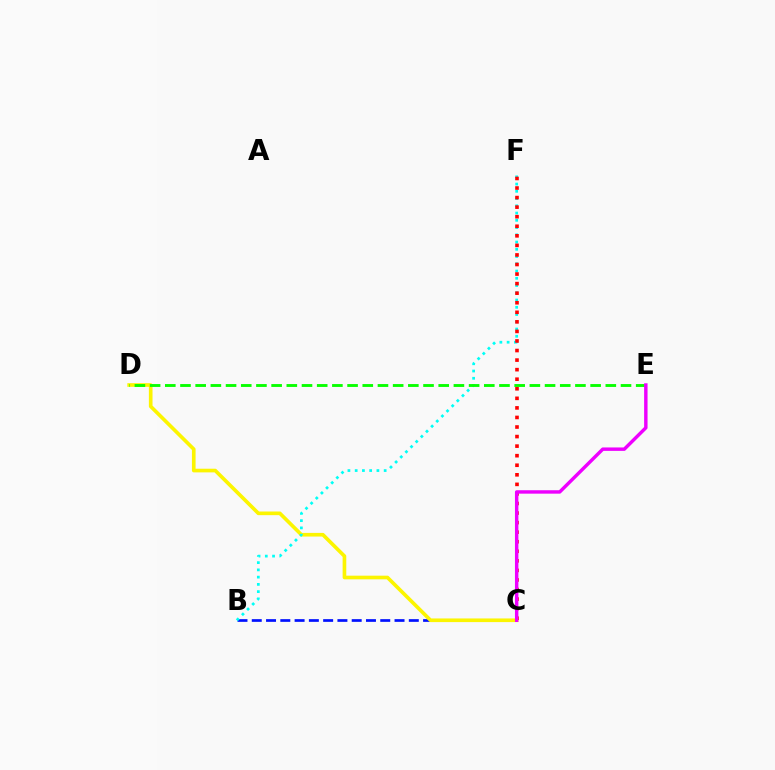{('B', 'C'): [{'color': '#0010ff', 'line_style': 'dashed', 'thickness': 1.94}], ('C', 'D'): [{'color': '#fcf500', 'line_style': 'solid', 'thickness': 2.63}], ('B', 'F'): [{'color': '#00fff6', 'line_style': 'dotted', 'thickness': 1.97}], ('C', 'F'): [{'color': '#ff0000', 'line_style': 'dotted', 'thickness': 2.6}], ('D', 'E'): [{'color': '#08ff00', 'line_style': 'dashed', 'thickness': 2.06}], ('C', 'E'): [{'color': '#ee00ff', 'line_style': 'solid', 'thickness': 2.47}]}